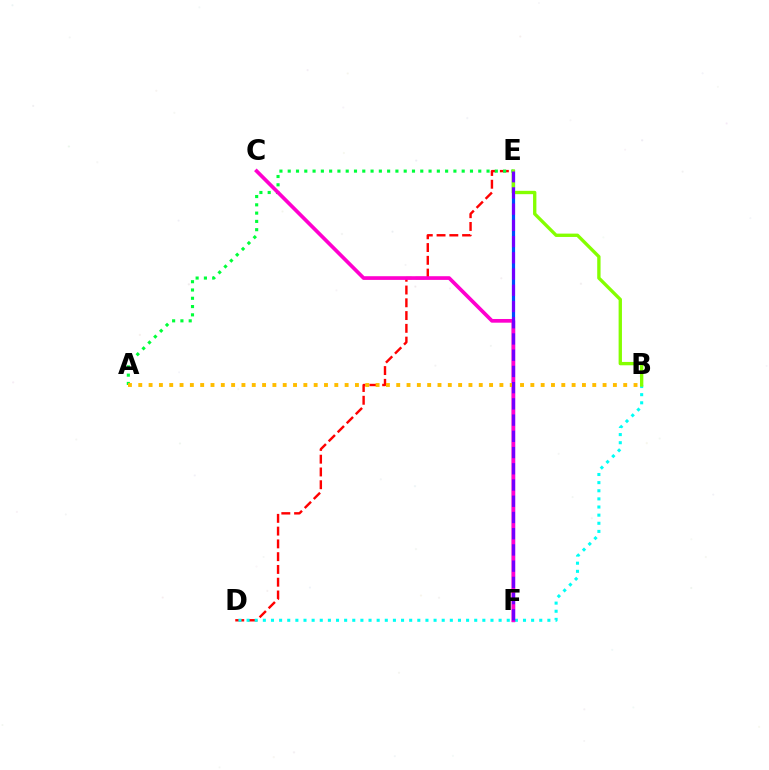{('D', 'E'): [{'color': '#ff0000', 'line_style': 'dashed', 'thickness': 1.74}], ('A', 'E'): [{'color': '#00ff39', 'line_style': 'dotted', 'thickness': 2.25}], ('B', 'D'): [{'color': '#00fff6', 'line_style': 'dotted', 'thickness': 2.21}], ('E', 'F'): [{'color': '#004bff', 'line_style': 'solid', 'thickness': 2.31}, {'color': '#7200ff', 'line_style': 'dashed', 'thickness': 2.2}], ('C', 'F'): [{'color': '#ff00cf', 'line_style': 'solid', 'thickness': 2.66}], ('A', 'B'): [{'color': '#ffbd00', 'line_style': 'dotted', 'thickness': 2.8}], ('B', 'E'): [{'color': '#84ff00', 'line_style': 'solid', 'thickness': 2.41}]}